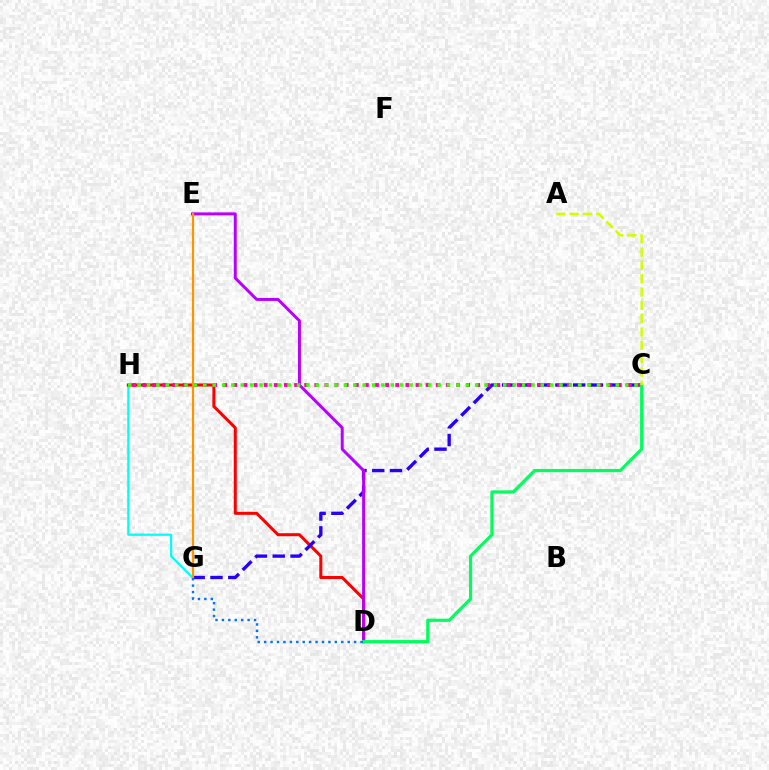{('G', 'H'): [{'color': '#00fff6', 'line_style': 'solid', 'thickness': 1.6}], ('D', 'H'): [{'color': '#ff0000', 'line_style': 'solid', 'thickness': 2.19}], ('C', 'G'): [{'color': '#2500ff', 'line_style': 'dashed', 'thickness': 2.42}], ('C', 'H'): [{'color': '#ff00ac', 'line_style': 'dotted', 'thickness': 2.75}, {'color': '#3dff00', 'line_style': 'dotted', 'thickness': 2.55}], ('D', 'E'): [{'color': '#b900ff', 'line_style': 'solid', 'thickness': 2.14}], ('C', 'D'): [{'color': '#00ff5c', 'line_style': 'solid', 'thickness': 2.28}], ('E', 'G'): [{'color': '#ff9400', 'line_style': 'solid', 'thickness': 1.59}], ('A', 'C'): [{'color': '#d1ff00', 'line_style': 'dashed', 'thickness': 1.81}], ('D', 'G'): [{'color': '#0074ff', 'line_style': 'dotted', 'thickness': 1.75}]}